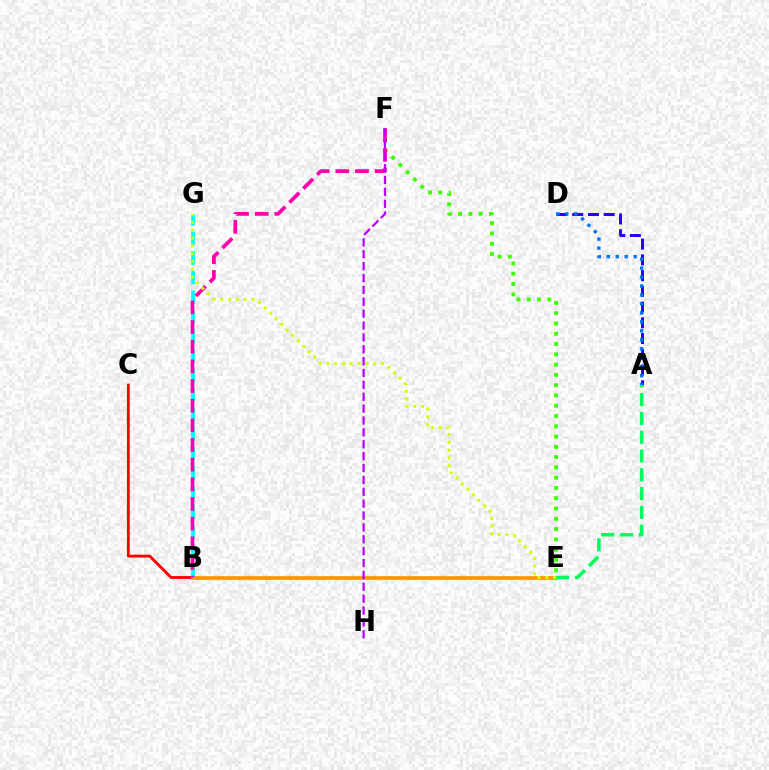{('B', 'C'): [{'color': '#ff0000', 'line_style': 'solid', 'thickness': 2.05}], ('A', 'D'): [{'color': '#2500ff', 'line_style': 'dashed', 'thickness': 2.14}, {'color': '#0074ff', 'line_style': 'dotted', 'thickness': 2.44}], ('B', 'E'): [{'color': '#ff9400', 'line_style': 'solid', 'thickness': 2.64}], ('B', 'G'): [{'color': '#00fff6', 'line_style': 'dashed', 'thickness': 2.66}], ('E', 'F'): [{'color': '#3dff00', 'line_style': 'dotted', 'thickness': 2.79}], ('A', 'E'): [{'color': '#00ff5c', 'line_style': 'dashed', 'thickness': 2.55}], ('B', 'F'): [{'color': '#ff00ac', 'line_style': 'dashed', 'thickness': 2.67}], ('F', 'H'): [{'color': '#b900ff', 'line_style': 'dashed', 'thickness': 1.61}], ('E', 'G'): [{'color': '#d1ff00', 'line_style': 'dotted', 'thickness': 2.12}]}